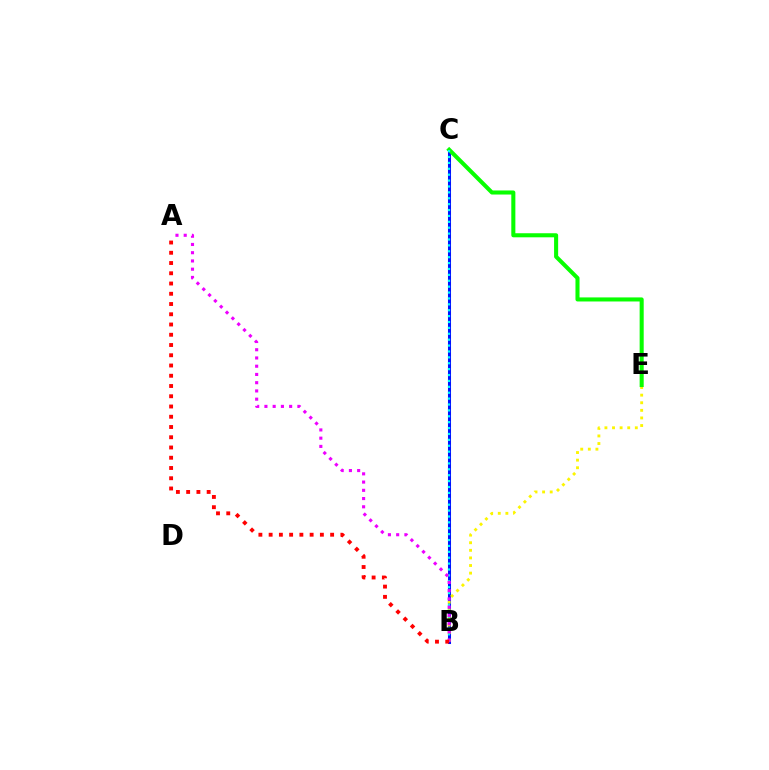{('B', 'C'): [{'color': '#0010ff', 'line_style': 'solid', 'thickness': 2.19}, {'color': '#00fff6', 'line_style': 'dotted', 'thickness': 1.6}], ('B', 'E'): [{'color': '#fcf500', 'line_style': 'dotted', 'thickness': 2.06}], ('C', 'E'): [{'color': '#08ff00', 'line_style': 'solid', 'thickness': 2.93}], ('A', 'B'): [{'color': '#ee00ff', 'line_style': 'dotted', 'thickness': 2.24}, {'color': '#ff0000', 'line_style': 'dotted', 'thickness': 2.78}]}